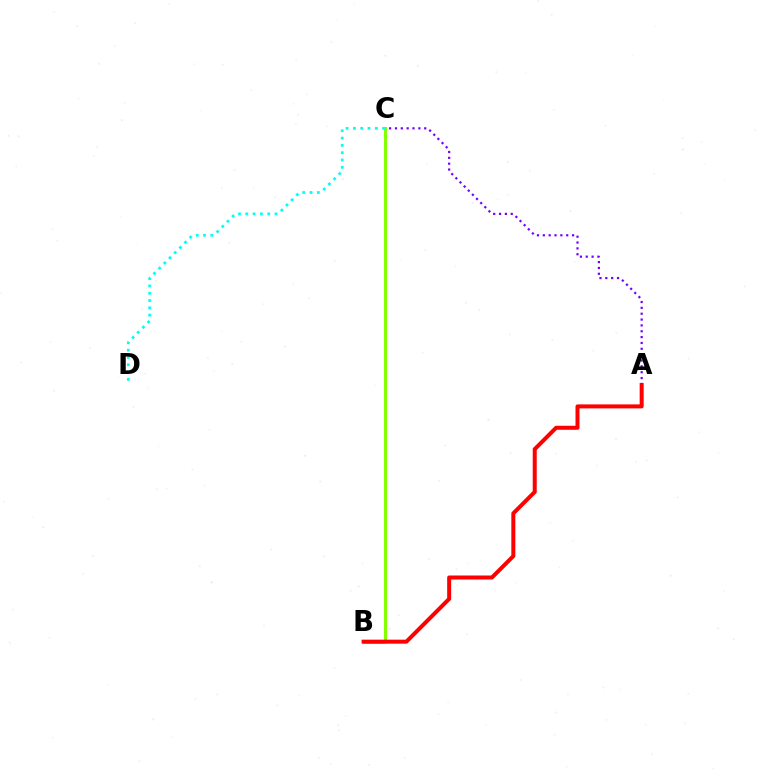{('A', 'C'): [{'color': '#7200ff', 'line_style': 'dotted', 'thickness': 1.59}], ('B', 'C'): [{'color': '#84ff00', 'line_style': 'solid', 'thickness': 2.16}], ('A', 'B'): [{'color': '#ff0000', 'line_style': 'solid', 'thickness': 2.88}], ('C', 'D'): [{'color': '#00fff6', 'line_style': 'dotted', 'thickness': 1.99}]}